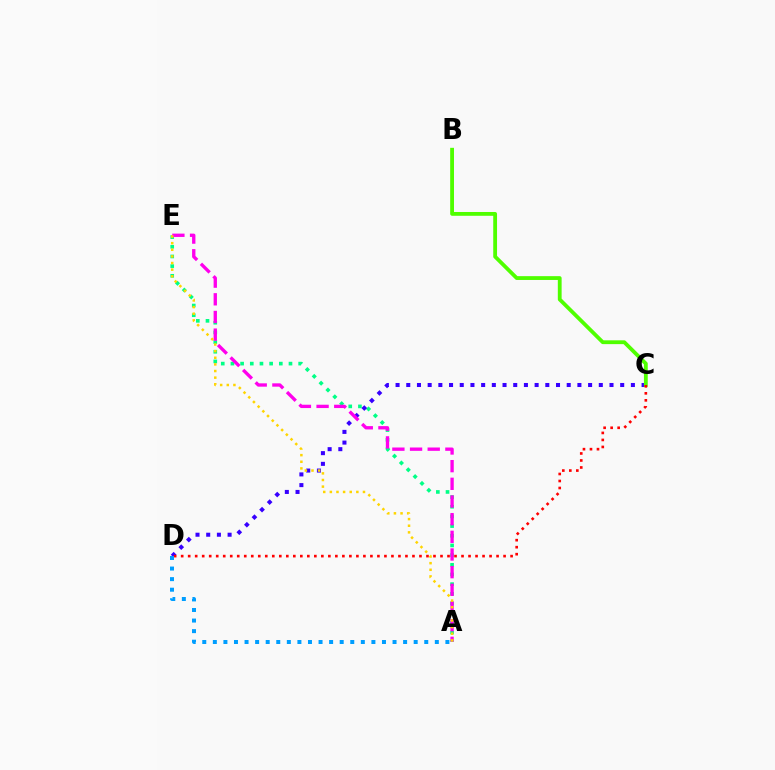{('A', 'E'): [{'color': '#00ff86', 'line_style': 'dotted', 'thickness': 2.63}, {'color': '#ff00ed', 'line_style': 'dashed', 'thickness': 2.4}, {'color': '#ffd500', 'line_style': 'dotted', 'thickness': 1.8}], ('C', 'D'): [{'color': '#3700ff', 'line_style': 'dotted', 'thickness': 2.91}, {'color': '#ff0000', 'line_style': 'dotted', 'thickness': 1.9}], ('B', 'C'): [{'color': '#4fff00', 'line_style': 'solid', 'thickness': 2.74}], ('A', 'D'): [{'color': '#009eff', 'line_style': 'dotted', 'thickness': 2.87}]}